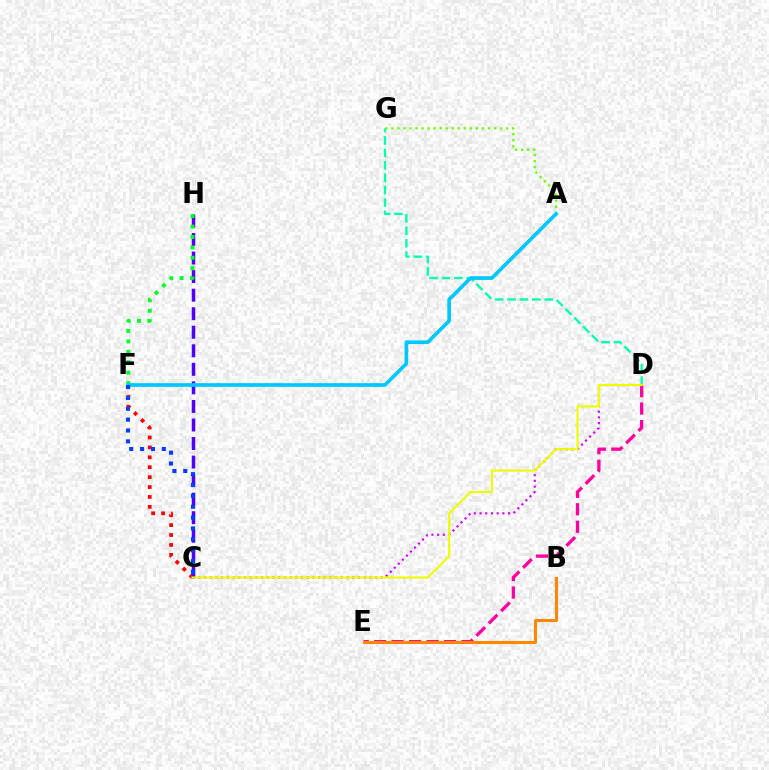{('C', 'F'): [{'color': '#ff0000', 'line_style': 'dotted', 'thickness': 2.69}, {'color': '#003fff', 'line_style': 'dotted', 'thickness': 2.95}], ('C', 'D'): [{'color': '#d600ff', 'line_style': 'dotted', 'thickness': 1.55}, {'color': '#eeff00', 'line_style': 'solid', 'thickness': 1.54}], ('C', 'H'): [{'color': '#4f00ff', 'line_style': 'dashed', 'thickness': 2.52}], ('D', 'E'): [{'color': '#ff00a0', 'line_style': 'dashed', 'thickness': 2.37}], ('F', 'H'): [{'color': '#00ff27', 'line_style': 'dotted', 'thickness': 2.83}], ('D', 'G'): [{'color': '#00ffaf', 'line_style': 'dashed', 'thickness': 1.69}], ('A', 'G'): [{'color': '#66ff00', 'line_style': 'dotted', 'thickness': 1.64}], ('A', 'F'): [{'color': '#00c7ff', 'line_style': 'solid', 'thickness': 2.64}], ('B', 'E'): [{'color': '#ff8800', 'line_style': 'solid', 'thickness': 2.22}]}